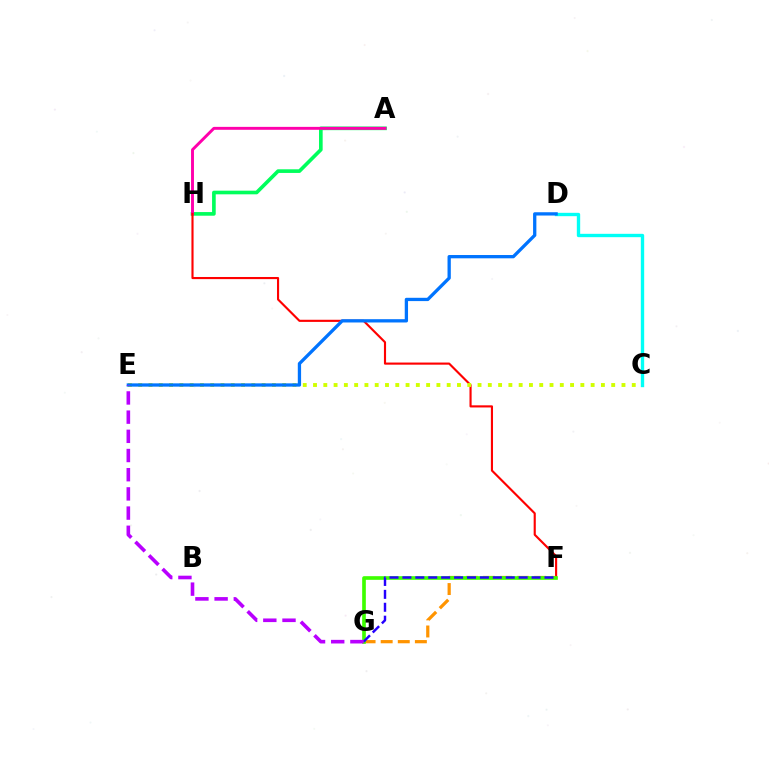{('A', 'H'): [{'color': '#00ff5c', 'line_style': 'solid', 'thickness': 2.62}, {'color': '#ff00ac', 'line_style': 'solid', 'thickness': 2.1}], ('F', 'H'): [{'color': '#ff0000', 'line_style': 'solid', 'thickness': 1.54}], ('C', 'D'): [{'color': '#00fff6', 'line_style': 'solid', 'thickness': 2.42}], ('F', 'G'): [{'color': '#ff9400', 'line_style': 'dashed', 'thickness': 2.32}, {'color': '#3dff00', 'line_style': 'solid', 'thickness': 2.63}, {'color': '#2500ff', 'line_style': 'dashed', 'thickness': 1.75}], ('C', 'E'): [{'color': '#d1ff00', 'line_style': 'dotted', 'thickness': 2.79}], ('D', 'E'): [{'color': '#0074ff', 'line_style': 'solid', 'thickness': 2.37}], ('E', 'G'): [{'color': '#b900ff', 'line_style': 'dashed', 'thickness': 2.61}]}